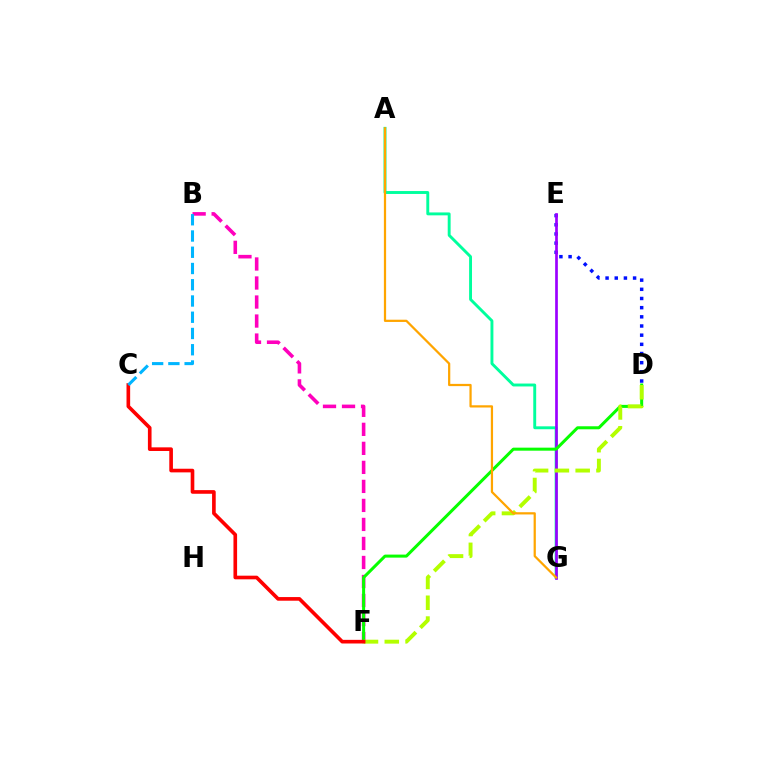{('D', 'E'): [{'color': '#0010ff', 'line_style': 'dotted', 'thickness': 2.49}], ('A', 'G'): [{'color': '#00ff9d', 'line_style': 'solid', 'thickness': 2.09}, {'color': '#ffa500', 'line_style': 'solid', 'thickness': 1.61}], ('B', 'F'): [{'color': '#ff00bd', 'line_style': 'dashed', 'thickness': 2.58}], ('E', 'G'): [{'color': '#9b00ff', 'line_style': 'solid', 'thickness': 1.94}], ('D', 'F'): [{'color': '#08ff00', 'line_style': 'solid', 'thickness': 2.18}, {'color': '#b3ff00', 'line_style': 'dashed', 'thickness': 2.82}], ('C', 'F'): [{'color': '#ff0000', 'line_style': 'solid', 'thickness': 2.62}], ('B', 'C'): [{'color': '#00b5ff', 'line_style': 'dashed', 'thickness': 2.21}]}